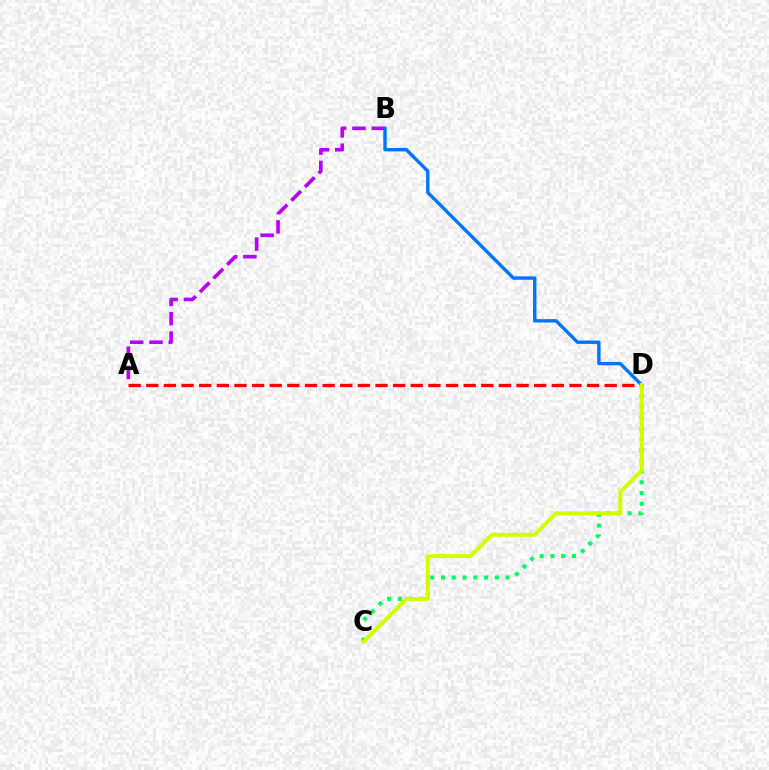{('C', 'D'): [{'color': '#00ff5c', 'line_style': 'dotted', 'thickness': 2.92}, {'color': '#d1ff00', 'line_style': 'solid', 'thickness': 2.86}], ('A', 'D'): [{'color': '#ff0000', 'line_style': 'dashed', 'thickness': 2.4}], ('A', 'B'): [{'color': '#b900ff', 'line_style': 'dashed', 'thickness': 2.62}], ('B', 'D'): [{'color': '#0074ff', 'line_style': 'solid', 'thickness': 2.43}]}